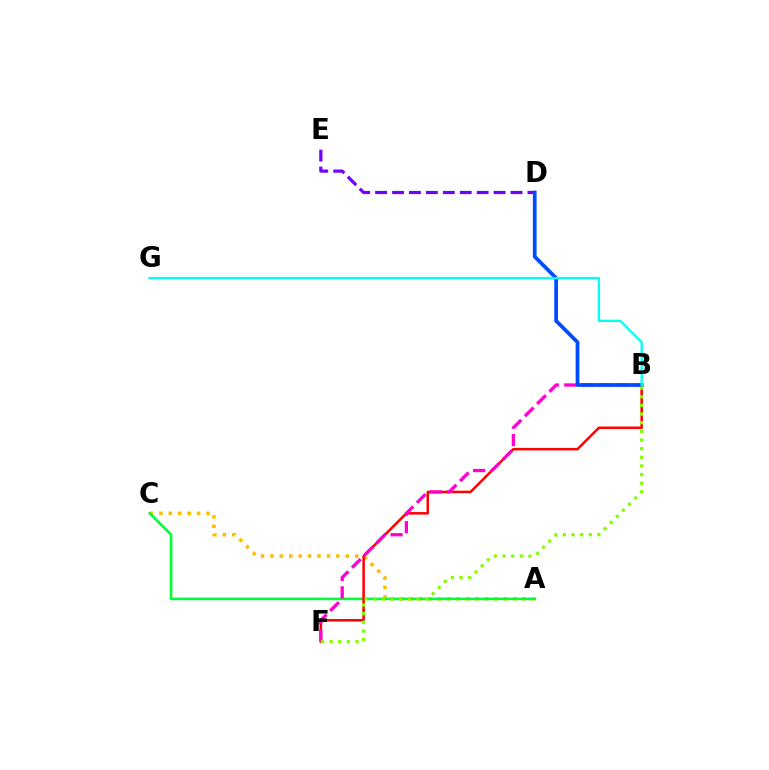{('D', 'E'): [{'color': '#7200ff', 'line_style': 'dashed', 'thickness': 2.3}], ('A', 'C'): [{'color': '#ffbd00', 'line_style': 'dotted', 'thickness': 2.56}, {'color': '#00ff39', 'line_style': 'solid', 'thickness': 1.88}], ('B', 'F'): [{'color': '#ff0000', 'line_style': 'solid', 'thickness': 1.81}, {'color': '#ff00cf', 'line_style': 'dashed', 'thickness': 2.36}, {'color': '#84ff00', 'line_style': 'dotted', 'thickness': 2.35}], ('B', 'D'): [{'color': '#004bff', 'line_style': 'solid', 'thickness': 2.68}], ('B', 'G'): [{'color': '#00fff6', 'line_style': 'solid', 'thickness': 1.68}]}